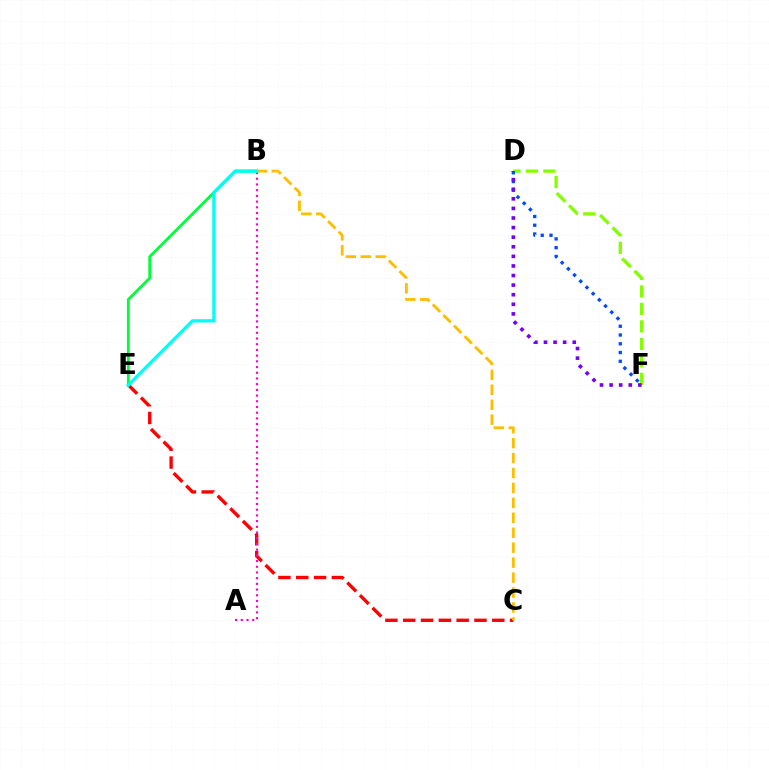{('C', 'E'): [{'color': '#ff0000', 'line_style': 'dashed', 'thickness': 2.42}], ('D', 'F'): [{'color': '#84ff00', 'line_style': 'dashed', 'thickness': 2.38}, {'color': '#004bff', 'line_style': 'dotted', 'thickness': 2.38}, {'color': '#7200ff', 'line_style': 'dotted', 'thickness': 2.61}], ('B', 'E'): [{'color': '#00ff39', 'line_style': 'solid', 'thickness': 2.05}, {'color': '#00fff6', 'line_style': 'solid', 'thickness': 2.33}], ('A', 'B'): [{'color': '#ff00cf', 'line_style': 'dotted', 'thickness': 1.55}], ('B', 'C'): [{'color': '#ffbd00', 'line_style': 'dashed', 'thickness': 2.03}]}